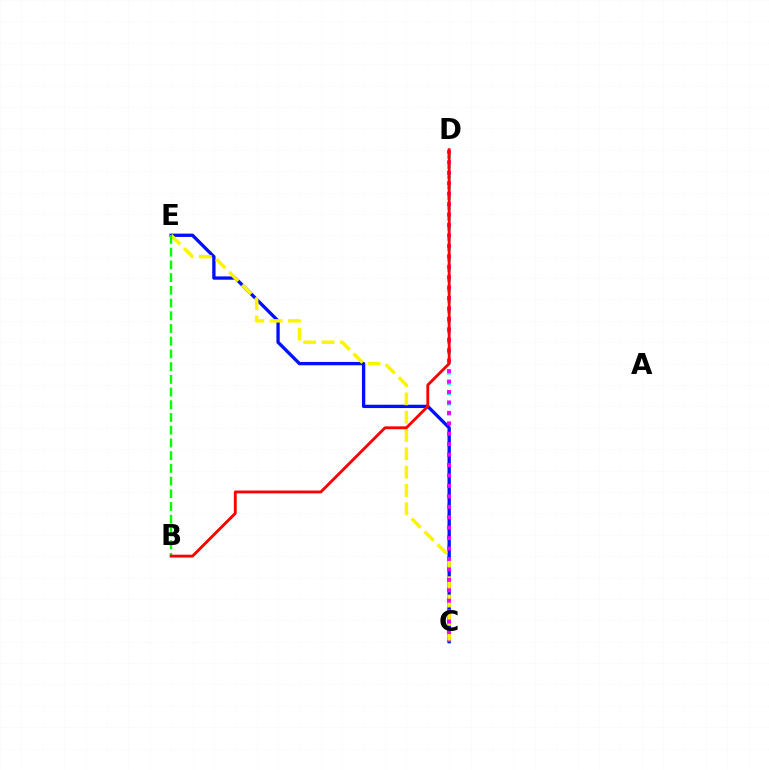{('C', 'D'): [{'color': '#00fff6', 'line_style': 'dotted', 'thickness': 2.79}, {'color': '#ee00ff', 'line_style': 'dotted', 'thickness': 2.84}], ('C', 'E'): [{'color': '#0010ff', 'line_style': 'solid', 'thickness': 2.39}, {'color': '#fcf500', 'line_style': 'dashed', 'thickness': 2.49}], ('B', 'E'): [{'color': '#08ff00', 'line_style': 'dashed', 'thickness': 1.73}], ('B', 'D'): [{'color': '#ff0000', 'line_style': 'solid', 'thickness': 2.05}]}